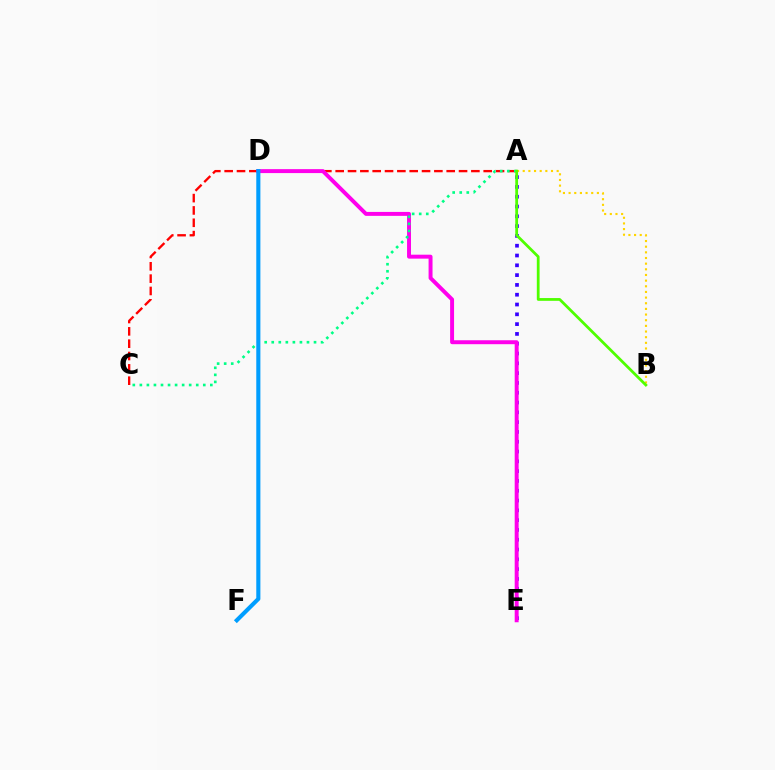{('A', 'E'): [{'color': '#3700ff', 'line_style': 'dotted', 'thickness': 2.66}], ('A', 'C'): [{'color': '#ff0000', 'line_style': 'dashed', 'thickness': 1.68}, {'color': '#00ff86', 'line_style': 'dotted', 'thickness': 1.91}], ('D', 'E'): [{'color': '#ff00ed', 'line_style': 'solid', 'thickness': 2.84}], ('A', 'B'): [{'color': '#ffd500', 'line_style': 'dotted', 'thickness': 1.54}, {'color': '#4fff00', 'line_style': 'solid', 'thickness': 1.99}], ('D', 'F'): [{'color': '#009eff', 'line_style': 'solid', 'thickness': 2.96}]}